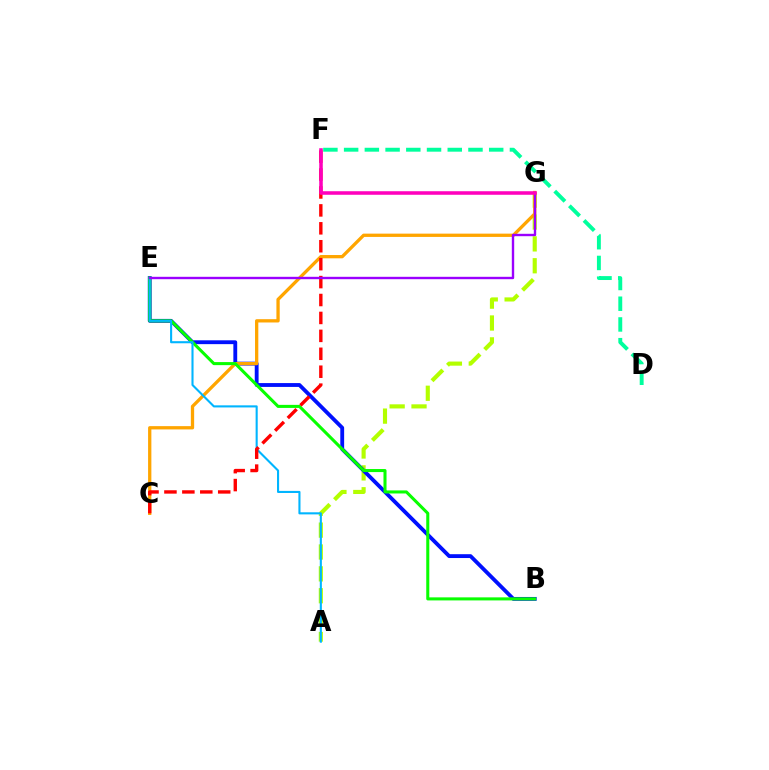{('A', 'G'): [{'color': '#b3ff00', 'line_style': 'dashed', 'thickness': 2.97}], ('B', 'E'): [{'color': '#0010ff', 'line_style': 'solid', 'thickness': 2.77}, {'color': '#08ff00', 'line_style': 'solid', 'thickness': 2.2}], ('C', 'G'): [{'color': '#ffa500', 'line_style': 'solid', 'thickness': 2.37}], ('D', 'F'): [{'color': '#00ff9d', 'line_style': 'dashed', 'thickness': 2.82}], ('A', 'E'): [{'color': '#00b5ff', 'line_style': 'solid', 'thickness': 1.51}], ('C', 'F'): [{'color': '#ff0000', 'line_style': 'dashed', 'thickness': 2.44}], ('E', 'G'): [{'color': '#9b00ff', 'line_style': 'solid', 'thickness': 1.71}], ('F', 'G'): [{'color': '#ff00bd', 'line_style': 'solid', 'thickness': 2.55}]}